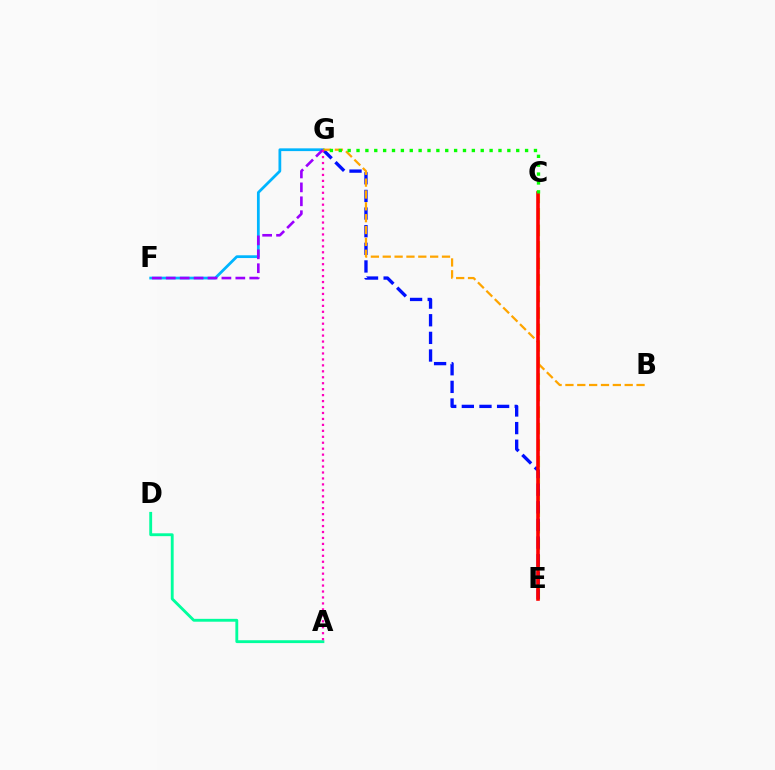{('C', 'E'): [{'color': '#b3ff00', 'line_style': 'dashed', 'thickness': 2.24}, {'color': '#ff0000', 'line_style': 'solid', 'thickness': 2.59}], ('F', 'G'): [{'color': '#00b5ff', 'line_style': 'solid', 'thickness': 1.99}, {'color': '#9b00ff', 'line_style': 'dashed', 'thickness': 1.89}], ('E', 'G'): [{'color': '#0010ff', 'line_style': 'dashed', 'thickness': 2.4}], ('B', 'G'): [{'color': '#ffa500', 'line_style': 'dashed', 'thickness': 1.61}], ('C', 'G'): [{'color': '#08ff00', 'line_style': 'dotted', 'thickness': 2.41}], ('A', 'D'): [{'color': '#00ff9d', 'line_style': 'solid', 'thickness': 2.06}], ('A', 'G'): [{'color': '#ff00bd', 'line_style': 'dotted', 'thickness': 1.62}]}